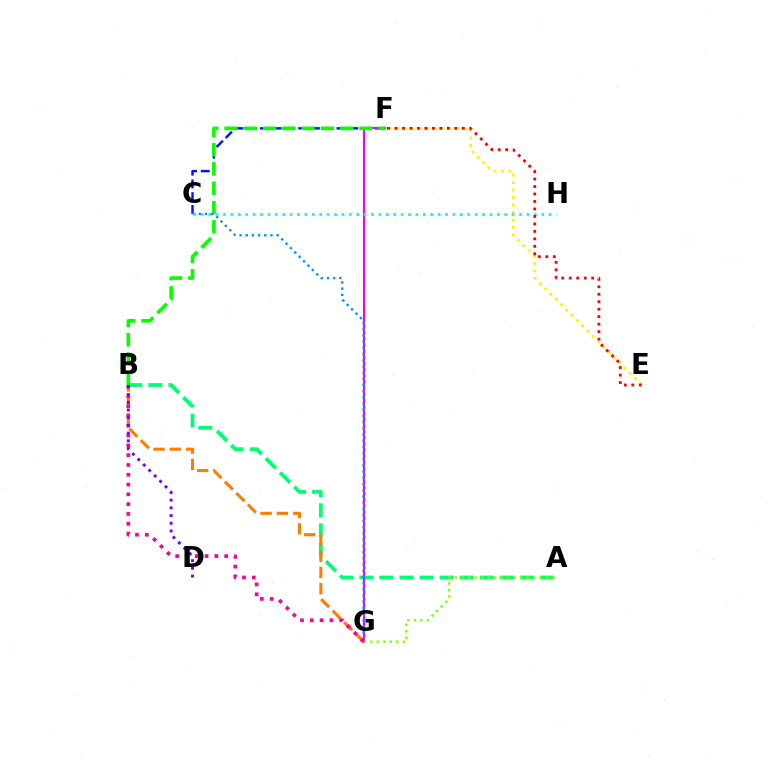{('E', 'F'): [{'color': '#fcf500', 'line_style': 'dotted', 'thickness': 2.03}, {'color': '#ff0000', 'line_style': 'dotted', 'thickness': 2.03}], ('C', 'F'): [{'color': '#0010ff', 'line_style': 'dashed', 'thickness': 1.73}], ('A', 'B'): [{'color': '#00ff74', 'line_style': 'dashed', 'thickness': 2.72}], ('F', 'G'): [{'color': '#ee00ff', 'line_style': 'solid', 'thickness': 1.54}], ('B', 'F'): [{'color': '#08ff00', 'line_style': 'dashed', 'thickness': 2.62}], ('C', 'G'): [{'color': '#008cff', 'line_style': 'dotted', 'thickness': 1.68}], ('A', 'G'): [{'color': '#84ff00', 'line_style': 'dotted', 'thickness': 1.77}], ('B', 'G'): [{'color': '#ff7c00', 'line_style': 'dashed', 'thickness': 2.21}, {'color': '#ff0094', 'line_style': 'dotted', 'thickness': 2.66}], ('C', 'H'): [{'color': '#00fff6', 'line_style': 'dotted', 'thickness': 2.01}], ('B', 'D'): [{'color': '#7200ff', 'line_style': 'dotted', 'thickness': 2.09}]}